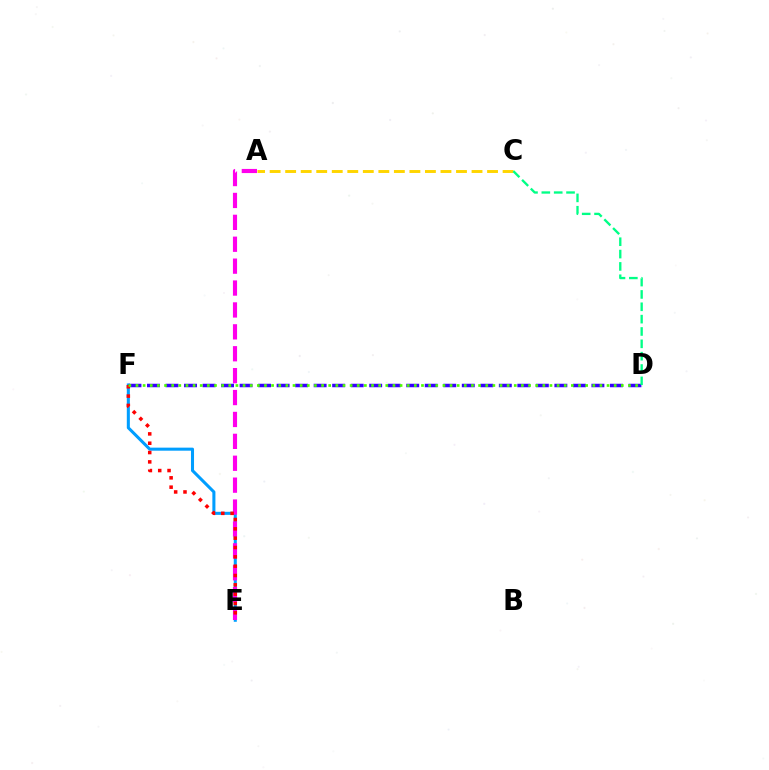{('E', 'F'): [{'color': '#009eff', 'line_style': 'solid', 'thickness': 2.19}, {'color': '#ff0000', 'line_style': 'dotted', 'thickness': 2.54}], ('A', 'E'): [{'color': '#ff00ed', 'line_style': 'dashed', 'thickness': 2.98}], ('D', 'F'): [{'color': '#3700ff', 'line_style': 'dashed', 'thickness': 2.52}, {'color': '#4fff00', 'line_style': 'dotted', 'thickness': 1.94}], ('A', 'C'): [{'color': '#ffd500', 'line_style': 'dashed', 'thickness': 2.11}], ('C', 'D'): [{'color': '#00ff86', 'line_style': 'dashed', 'thickness': 1.68}]}